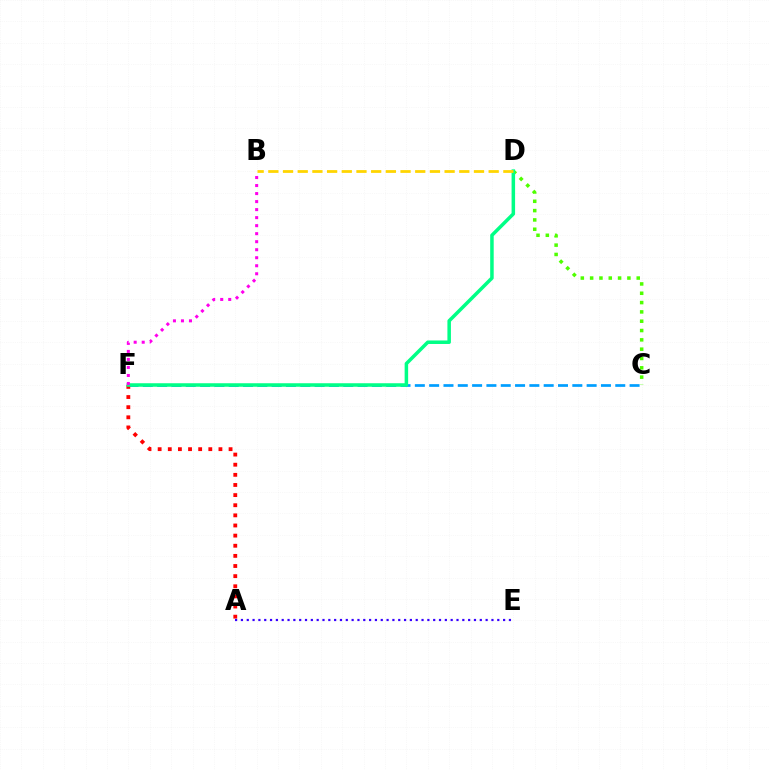{('C', 'F'): [{'color': '#009eff', 'line_style': 'dashed', 'thickness': 1.94}], ('A', 'F'): [{'color': '#ff0000', 'line_style': 'dotted', 'thickness': 2.75}], ('C', 'D'): [{'color': '#4fff00', 'line_style': 'dotted', 'thickness': 2.53}], ('D', 'F'): [{'color': '#00ff86', 'line_style': 'solid', 'thickness': 2.53}], ('A', 'E'): [{'color': '#3700ff', 'line_style': 'dotted', 'thickness': 1.58}], ('B', 'F'): [{'color': '#ff00ed', 'line_style': 'dotted', 'thickness': 2.18}], ('B', 'D'): [{'color': '#ffd500', 'line_style': 'dashed', 'thickness': 2.0}]}